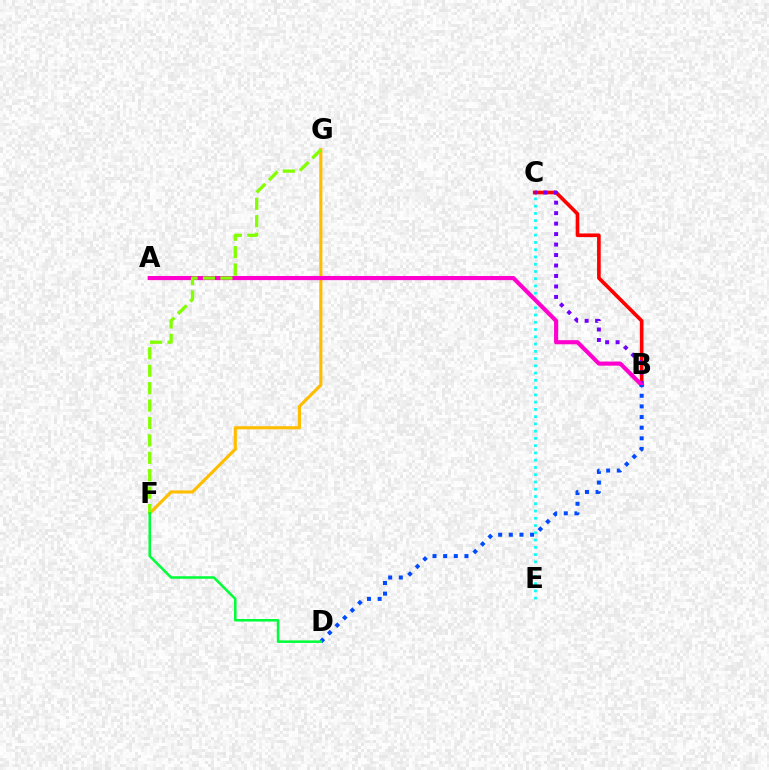{('C', 'E'): [{'color': '#00fff6', 'line_style': 'dotted', 'thickness': 1.97}], ('B', 'C'): [{'color': '#ff0000', 'line_style': 'solid', 'thickness': 2.62}, {'color': '#7200ff', 'line_style': 'dotted', 'thickness': 2.85}], ('F', 'G'): [{'color': '#ffbd00', 'line_style': 'solid', 'thickness': 2.25}, {'color': '#84ff00', 'line_style': 'dashed', 'thickness': 2.37}], ('A', 'B'): [{'color': '#ff00cf', 'line_style': 'solid', 'thickness': 2.97}], ('B', 'D'): [{'color': '#004bff', 'line_style': 'dotted', 'thickness': 2.89}], ('D', 'F'): [{'color': '#00ff39', 'line_style': 'solid', 'thickness': 1.82}]}